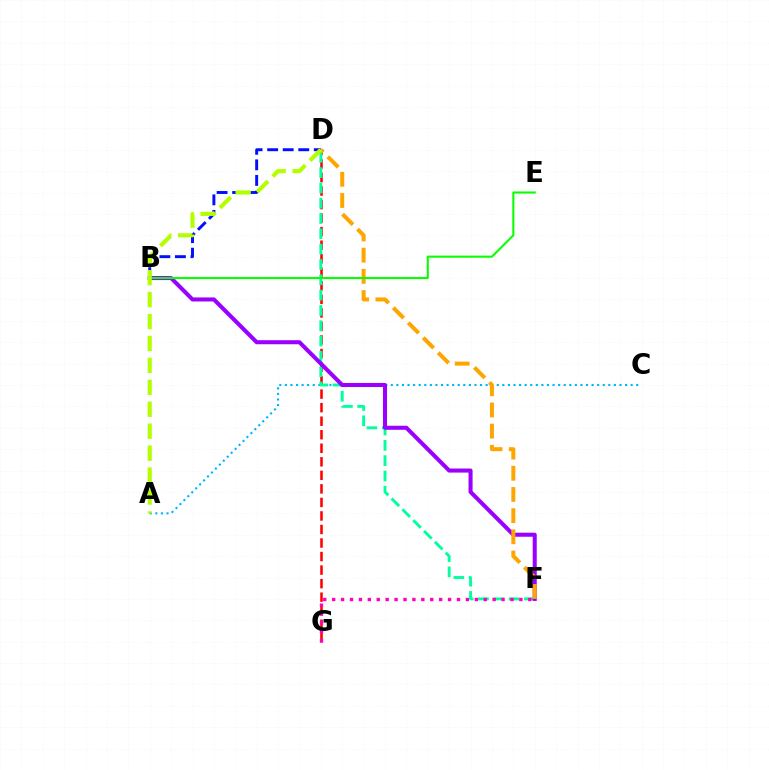{('D', 'G'): [{'color': '#ff0000', 'line_style': 'dashed', 'thickness': 1.84}], ('B', 'D'): [{'color': '#0010ff', 'line_style': 'dashed', 'thickness': 2.11}], ('A', 'C'): [{'color': '#00b5ff', 'line_style': 'dotted', 'thickness': 1.52}], ('D', 'F'): [{'color': '#00ff9d', 'line_style': 'dashed', 'thickness': 2.08}, {'color': '#ffa500', 'line_style': 'dashed', 'thickness': 2.88}], ('B', 'F'): [{'color': '#9b00ff', 'line_style': 'solid', 'thickness': 2.92}], ('B', 'E'): [{'color': '#08ff00', 'line_style': 'solid', 'thickness': 1.51}], ('A', 'D'): [{'color': '#b3ff00', 'line_style': 'dashed', 'thickness': 2.98}], ('F', 'G'): [{'color': '#ff00bd', 'line_style': 'dotted', 'thickness': 2.42}]}